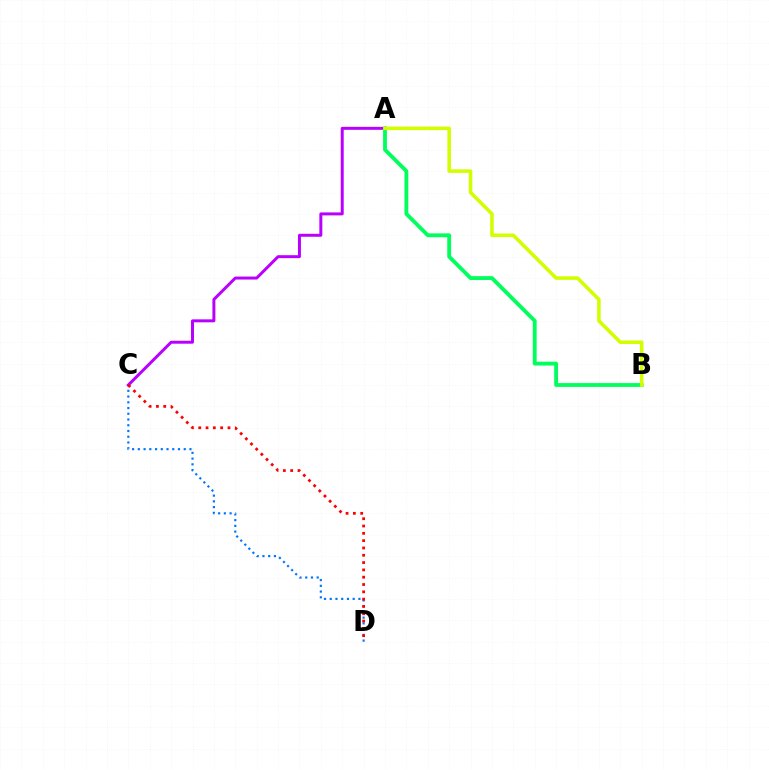{('C', 'D'): [{'color': '#0074ff', 'line_style': 'dotted', 'thickness': 1.56}, {'color': '#ff0000', 'line_style': 'dotted', 'thickness': 1.99}], ('A', 'C'): [{'color': '#b900ff', 'line_style': 'solid', 'thickness': 2.14}], ('A', 'B'): [{'color': '#00ff5c', 'line_style': 'solid', 'thickness': 2.76}, {'color': '#d1ff00', 'line_style': 'solid', 'thickness': 2.56}]}